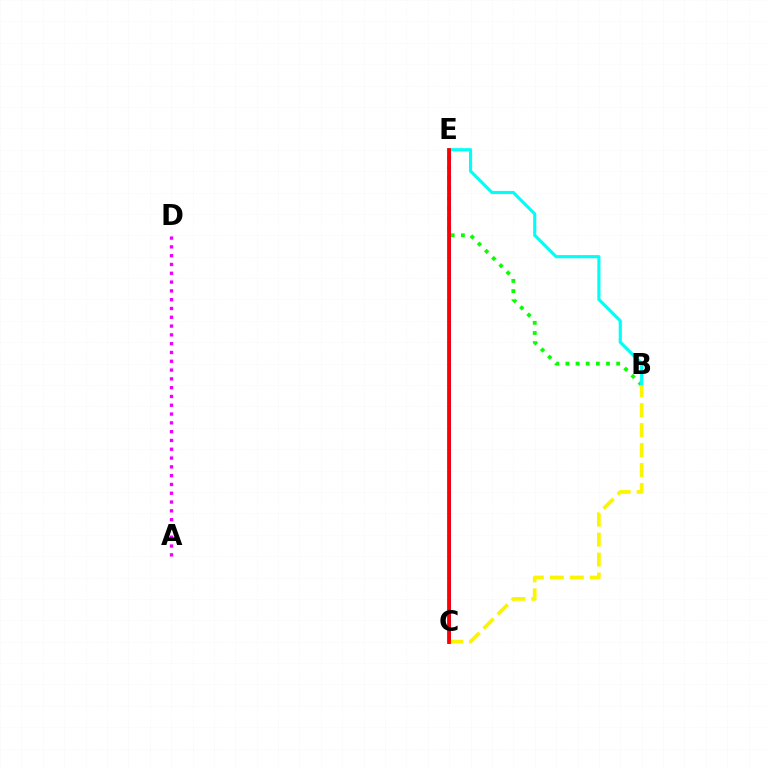{('B', 'E'): [{'color': '#08ff00', 'line_style': 'dotted', 'thickness': 2.76}, {'color': '#00fff6', 'line_style': 'solid', 'thickness': 2.27}], ('C', 'E'): [{'color': '#0010ff', 'line_style': 'solid', 'thickness': 1.93}, {'color': '#ff0000', 'line_style': 'solid', 'thickness': 2.72}], ('B', 'C'): [{'color': '#fcf500', 'line_style': 'dashed', 'thickness': 2.71}], ('A', 'D'): [{'color': '#ee00ff', 'line_style': 'dotted', 'thickness': 2.39}]}